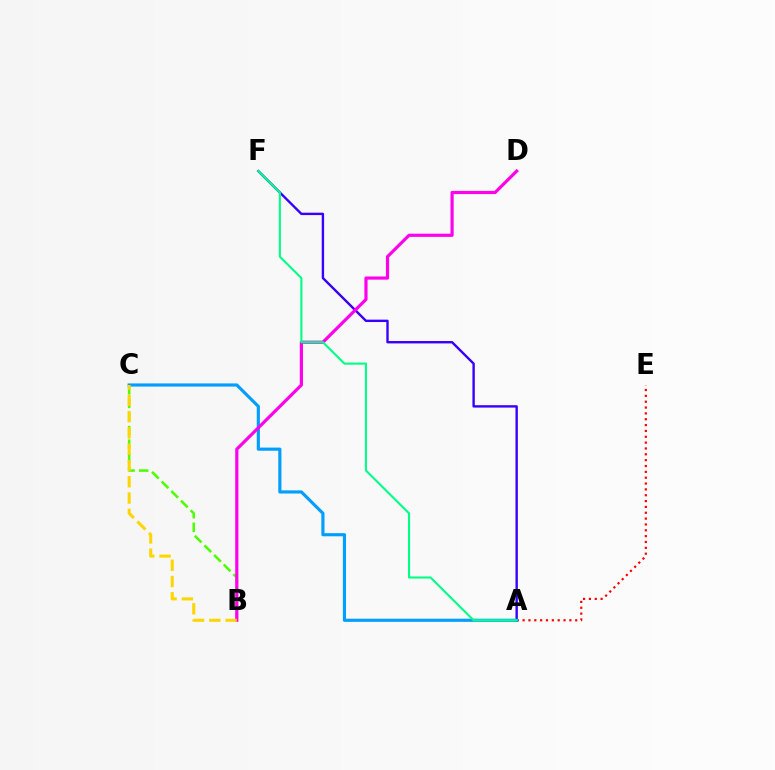{('B', 'C'): [{'color': '#4fff00', 'line_style': 'dashed', 'thickness': 1.85}, {'color': '#ffd500', 'line_style': 'dashed', 'thickness': 2.21}], ('A', 'E'): [{'color': '#ff0000', 'line_style': 'dotted', 'thickness': 1.59}], ('A', 'F'): [{'color': '#3700ff', 'line_style': 'solid', 'thickness': 1.72}, {'color': '#00ff86', 'line_style': 'solid', 'thickness': 1.52}], ('A', 'C'): [{'color': '#009eff', 'line_style': 'solid', 'thickness': 2.27}], ('B', 'D'): [{'color': '#ff00ed', 'line_style': 'solid', 'thickness': 2.29}]}